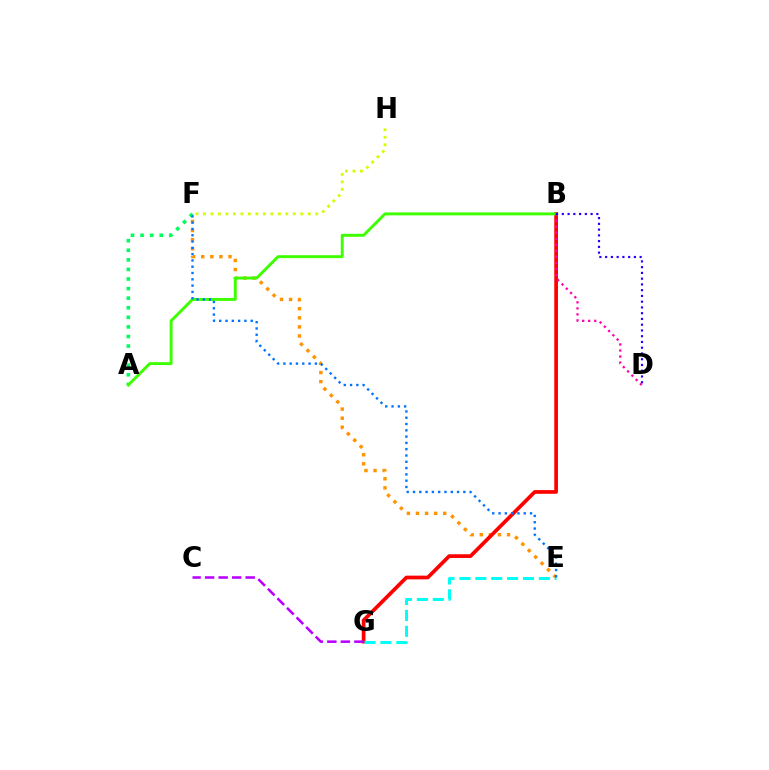{('E', 'F'): [{'color': '#ff9400', 'line_style': 'dotted', 'thickness': 2.47}, {'color': '#0074ff', 'line_style': 'dotted', 'thickness': 1.71}], ('B', 'G'): [{'color': '#ff0000', 'line_style': 'solid', 'thickness': 2.67}], ('C', 'G'): [{'color': '#b900ff', 'line_style': 'dashed', 'thickness': 1.84}], ('E', 'G'): [{'color': '#00fff6', 'line_style': 'dashed', 'thickness': 2.16}], ('A', 'F'): [{'color': '#00ff5c', 'line_style': 'dotted', 'thickness': 2.6}], ('A', 'B'): [{'color': '#3dff00', 'line_style': 'solid', 'thickness': 2.1}], ('B', 'D'): [{'color': '#ff00ac', 'line_style': 'dotted', 'thickness': 1.64}, {'color': '#2500ff', 'line_style': 'dotted', 'thickness': 1.56}], ('F', 'H'): [{'color': '#d1ff00', 'line_style': 'dotted', 'thickness': 2.03}]}